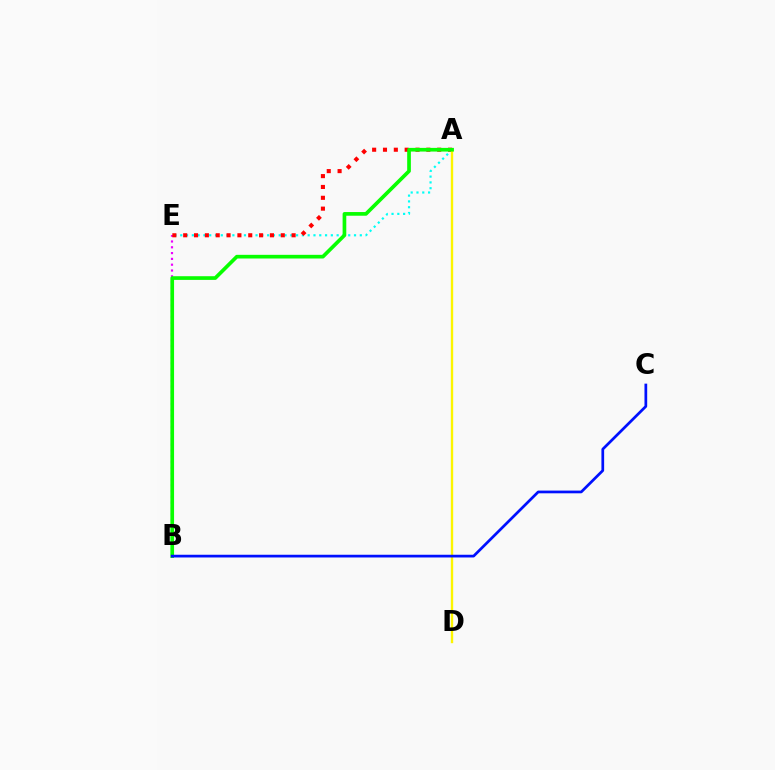{('B', 'E'): [{'color': '#ee00ff', 'line_style': 'dotted', 'thickness': 1.58}], ('A', 'E'): [{'color': '#00fff6', 'line_style': 'dotted', 'thickness': 1.57}, {'color': '#ff0000', 'line_style': 'dotted', 'thickness': 2.95}], ('A', 'D'): [{'color': '#fcf500', 'line_style': 'solid', 'thickness': 1.71}], ('A', 'B'): [{'color': '#08ff00', 'line_style': 'solid', 'thickness': 2.65}], ('B', 'C'): [{'color': '#0010ff', 'line_style': 'solid', 'thickness': 1.96}]}